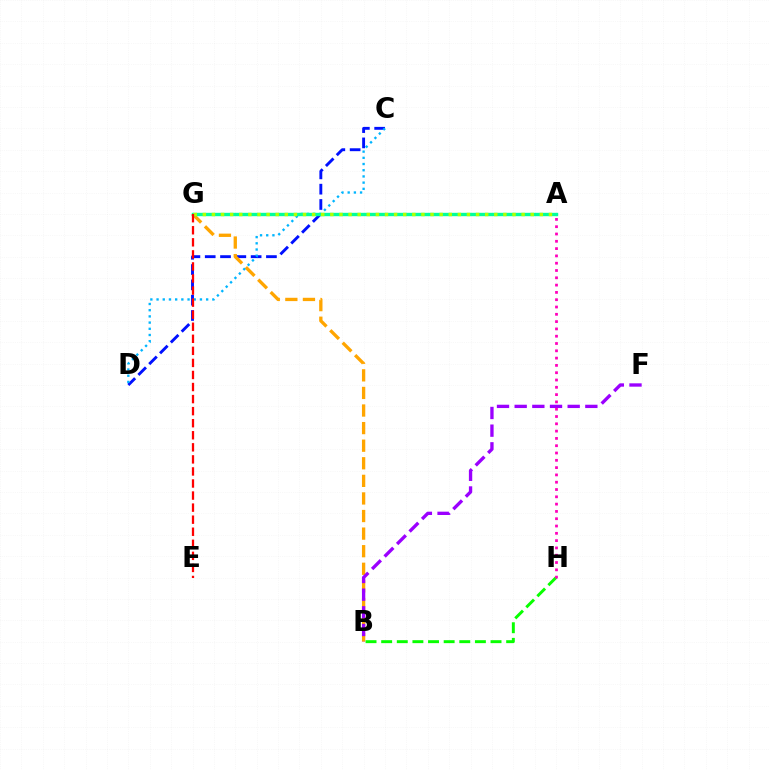{('C', 'D'): [{'color': '#0010ff', 'line_style': 'dashed', 'thickness': 2.08}, {'color': '#00b5ff', 'line_style': 'dotted', 'thickness': 1.68}], ('B', 'G'): [{'color': '#ffa500', 'line_style': 'dashed', 'thickness': 2.39}], ('B', 'H'): [{'color': '#08ff00', 'line_style': 'dashed', 'thickness': 2.12}], ('A', 'G'): [{'color': '#00ff9d', 'line_style': 'solid', 'thickness': 2.43}, {'color': '#b3ff00', 'line_style': 'dotted', 'thickness': 2.47}], ('B', 'F'): [{'color': '#9b00ff', 'line_style': 'dashed', 'thickness': 2.4}], ('A', 'H'): [{'color': '#ff00bd', 'line_style': 'dotted', 'thickness': 1.98}], ('E', 'G'): [{'color': '#ff0000', 'line_style': 'dashed', 'thickness': 1.64}]}